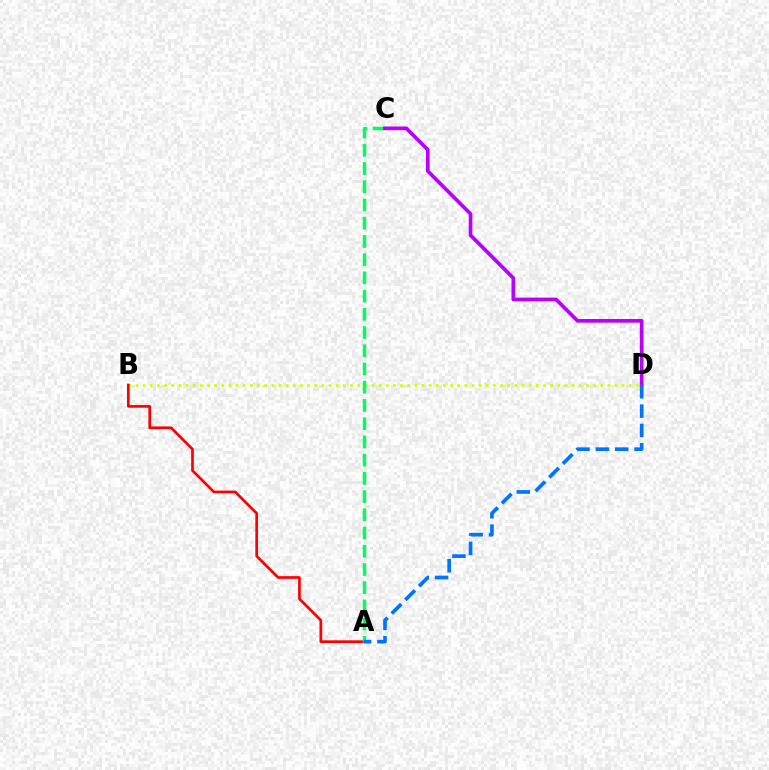{('B', 'D'): [{'color': '#d1ff00', 'line_style': 'dotted', 'thickness': 1.94}], ('A', 'B'): [{'color': '#ff0000', 'line_style': 'solid', 'thickness': 1.93}], ('A', 'C'): [{'color': '#00ff5c', 'line_style': 'dashed', 'thickness': 2.48}], ('C', 'D'): [{'color': '#b900ff', 'line_style': 'solid', 'thickness': 2.65}], ('A', 'D'): [{'color': '#0074ff', 'line_style': 'dashed', 'thickness': 2.63}]}